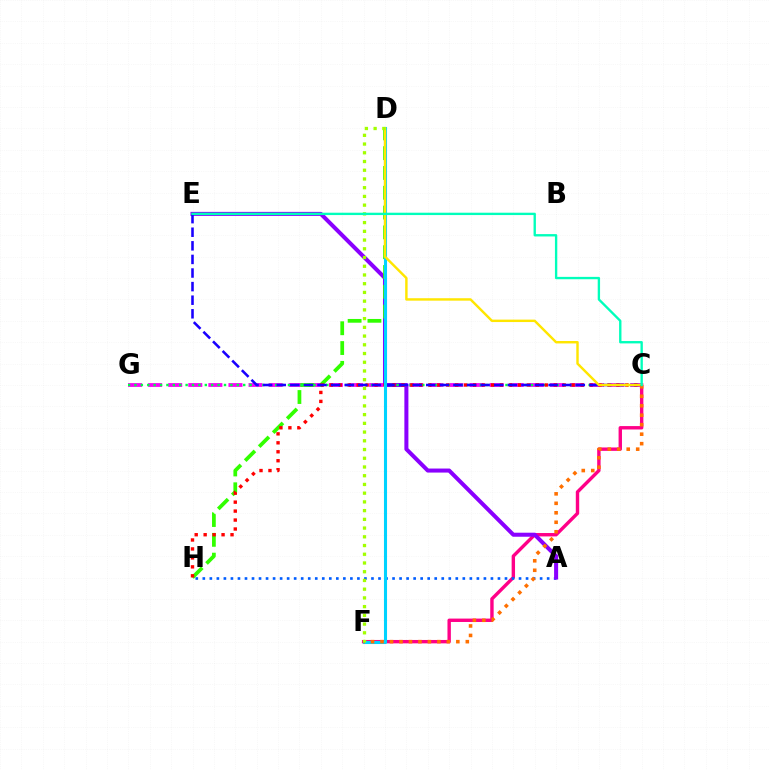{('C', 'F'): [{'color': '#ff0088', 'line_style': 'solid', 'thickness': 2.45}, {'color': '#ff7000', 'line_style': 'dotted', 'thickness': 2.58}], ('C', 'G'): [{'color': '#fa00f9', 'line_style': 'dashed', 'thickness': 2.73}, {'color': '#00ff45', 'line_style': 'dotted', 'thickness': 1.74}], ('A', 'H'): [{'color': '#005dff', 'line_style': 'dotted', 'thickness': 1.91}], ('A', 'E'): [{'color': '#8a00ff', 'line_style': 'solid', 'thickness': 2.9}], ('D', 'H'): [{'color': '#31ff00', 'line_style': 'dashed', 'thickness': 2.69}], ('C', 'H'): [{'color': '#ff0000', 'line_style': 'dotted', 'thickness': 2.43}], ('C', 'E'): [{'color': '#1900ff', 'line_style': 'dashed', 'thickness': 1.85}, {'color': '#00ffbb', 'line_style': 'solid', 'thickness': 1.7}], ('D', 'F'): [{'color': '#00d3ff', 'line_style': 'solid', 'thickness': 2.22}, {'color': '#a2ff00', 'line_style': 'dotted', 'thickness': 2.37}], ('C', 'D'): [{'color': '#ffe600', 'line_style': 'solid', 'thickness': 1.75}]}